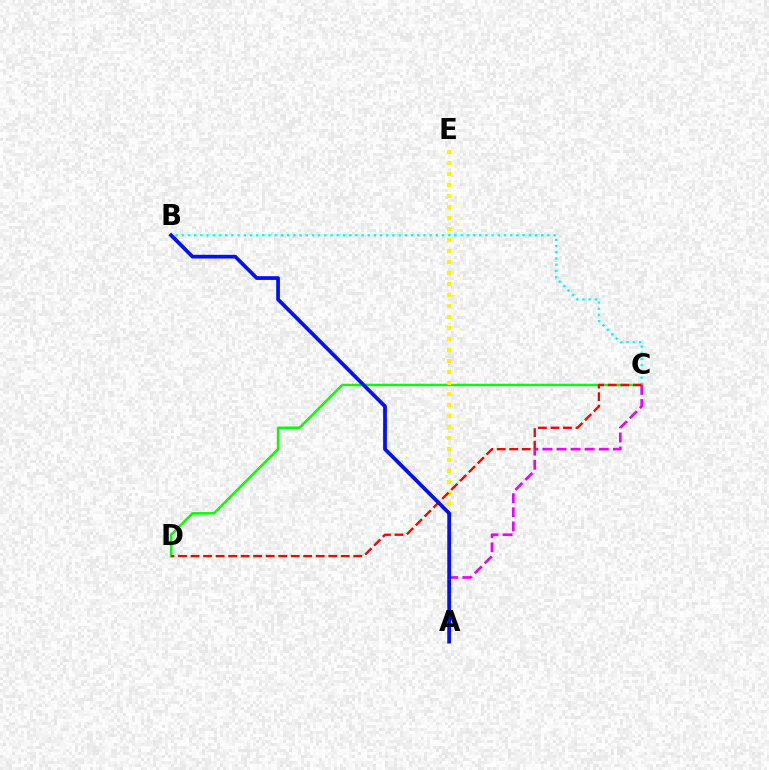{('B', 'C'): [{'color': '#00fff6', 'line_style': 'dotted', 'thickness': 1.68}], ('C', 'D'): [{'color': '#08ff00', 'line_style': 'solid', 'thickness': 1.81}, {'color': '#ff0000', 'line_style': 'dashed', 'thickness': 1.7}], ('A', 'C'): [{'color': '#ee00ff', 'line_style': 'dashed', 'thickness': 1.92}], ('A', 'E'): [{'color': '#fcf500', 'line_style': 'dotted', 'thickness': 2.99}], ('A', 'B'): [{'color': '#0010ff', 'line_style': 'solid', 'thickness': 2.69}]}